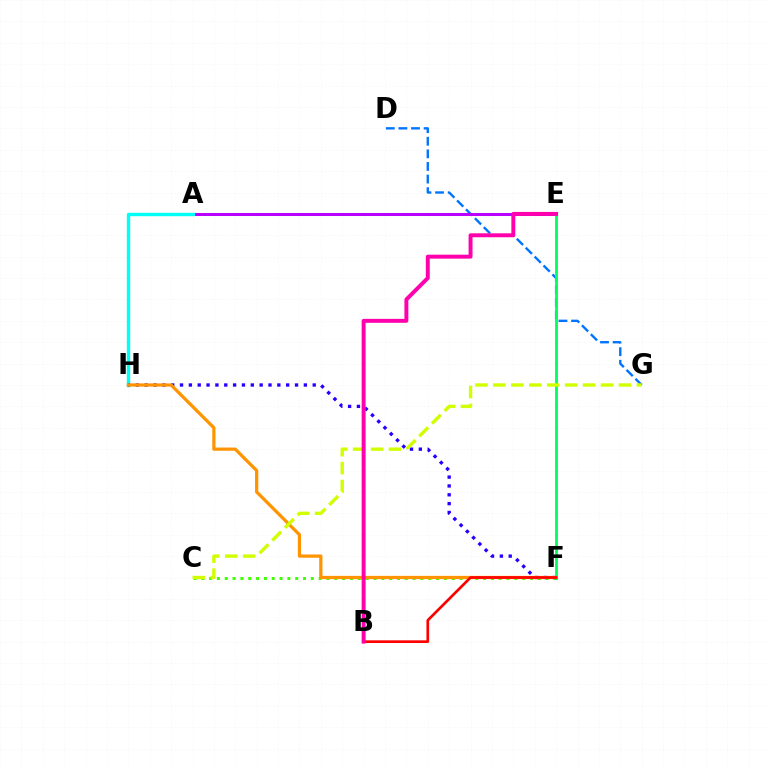{('D', 'G'): [{'color': '#0074ff', 'line_style': 'dashed', 'thickness': 1.71}], ('C', 'F'): [{'color': '#3dff00', 'line_style': 'dotted', 'thickness': 2.13}], ('A', 'E'): [{'color': '#b900ff', 'line_style': 'solid', 'thickness': 2.18}], ('A', 'H'): [{'color': '#00fff6', 'line_style': 'solid', 'thickness': 2.44}], ('F', 'H'): [{'color': '#2500ff', 'line_style': 'dotted', 'thickness': 2.4}, {'color': '#ff9400', 'line_style': 'solid', 'thickness': 2.33}], ('E', 'F'): [{'color': '#00ff5c', 'line_style': 'solid', 'thickness': 2.02}], ('C', 'G'): [{'color': '#d1ff00', 'line_style': 'dashed', 'thickness': 2.44}], ('B', 'F'): [{'color': '#ff0000', 'line_style': 'solid', 'thickness': 1.93}], ('B', 'E'): [{'color': '#ff00ac', 'line_style': 'solid', 'thickness': 2.84}]}